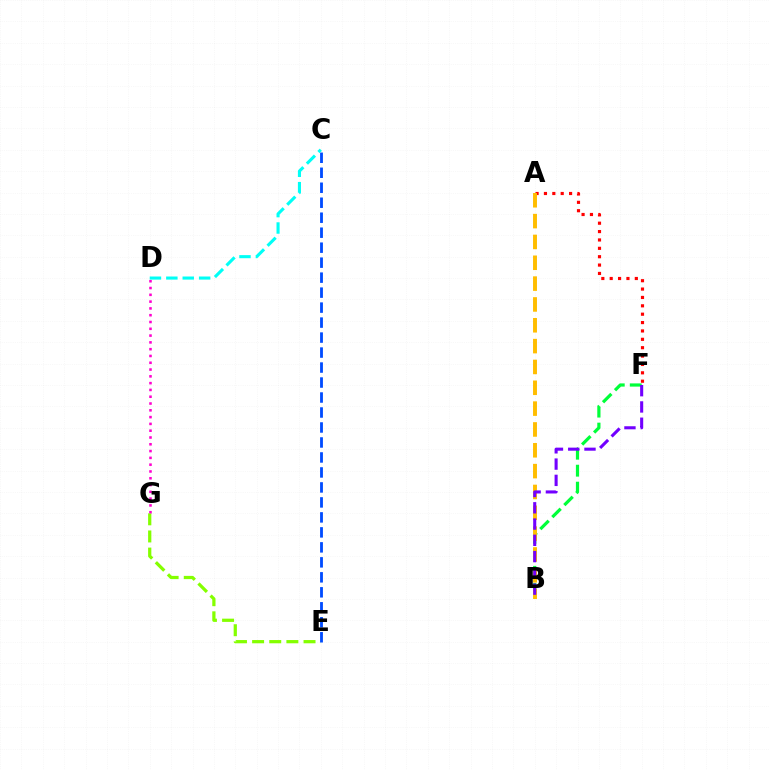{('E', 'G'): [{'color': '#84ff00', 'line_style': 'dashed', 'thickness': 2.33}], ('B', 'F'): [{'color': '#00ff39', 'line_style': 'dashed', 'thickness': 2.31}, {'color': '#7200ff', 'line_style': 'dashed', 'thickness': 2.21}], ('C', 'E'): [{'color': '#004bff', 'line_style': 'dashed', 'thickness': 2.04}], ('D', 'G'): [{'color': '#ff00cf', 'line_style': 'dotted', 'thickness': 1.85}], ('A', 'F'): [{'color': '#ff0000', 'line_style': 'dotted', 'thickness': 2.28}], ('A', 'B'): [{'color': '#ffbd00', 'line_style': 'dashed', 'thickness': 2.83}], ('C', 'D'): [{'color': '#00fff6', 'line_style': 'dashed', 'thickness': 2.23}]}